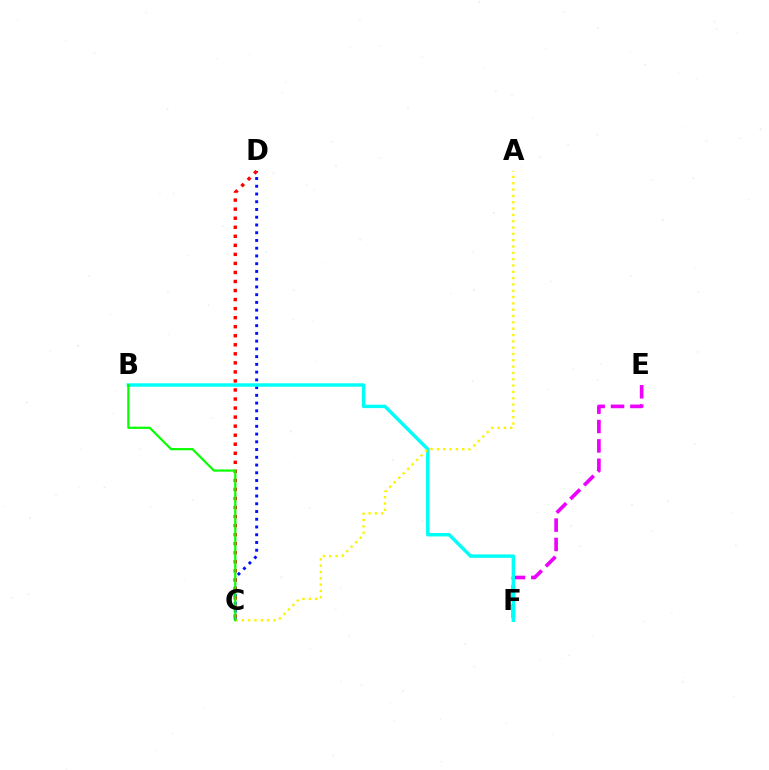{('C', 'D'): [{'color': '#0010ff', 'line_style': 'dotted', 'thickness': 2.1}, {'color': '#ff0000', 'line_style': 'dotted', 'thickness': 2.46}], ('E', 'F'): [{'color': '#ee00ff', 'line_style': 'dashed', 'thickness': 2.63}], ('B', 'F'): [{'color': '#00fff6', 'line_style': 'solid', 'thickness': 2.47}], ('A', 'C'): [{'color': '#fcf500', 'line_style': 'dotted', 'thickness': 1.72}], ('B', 'C'): [{'color': '#08ff00', 'line_style': 'solid', 'thickness': 1.58}]}